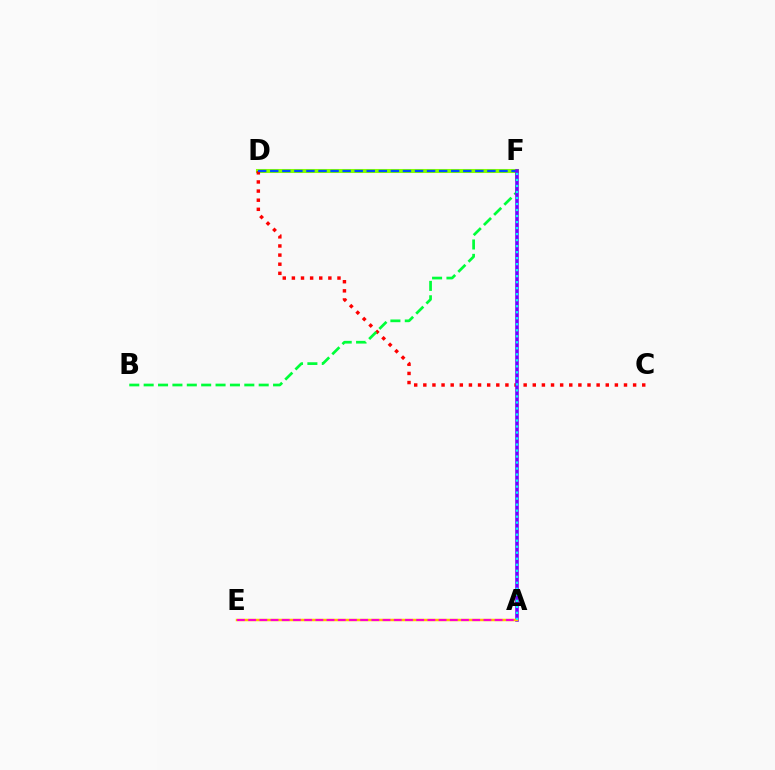{('D', 'F'): [{'color': '#84ff00', 'line_style': 'solid', 'thickness': 2.93}, {'color': '#004bff', 'line_style': 'dashed', 'thickness': 1.64}], ('C', 'D'): [{'color': '#ff0000', 'line_style': 'dotted', 'thickness': 2.48}], ('B', 'F'): [{'color': '#00ff39', 'line_style': 'dashed', 'thickness': 1.95}], ('A', 'F'): [{'color': '#7200ff', 'line_style': 'solid', 'thickness': 2.58}, {'color': '#00fff6', 'line_style': 'dotted', 'thickness': 1.63}], ('A', 'E'): [{'color': '#ffbd00', 'line_style': 'solid', 'thickness': 1.8}, {'color': '#ff00cf', 'line_style': 'dashed', 'thickness': 1.52}]}